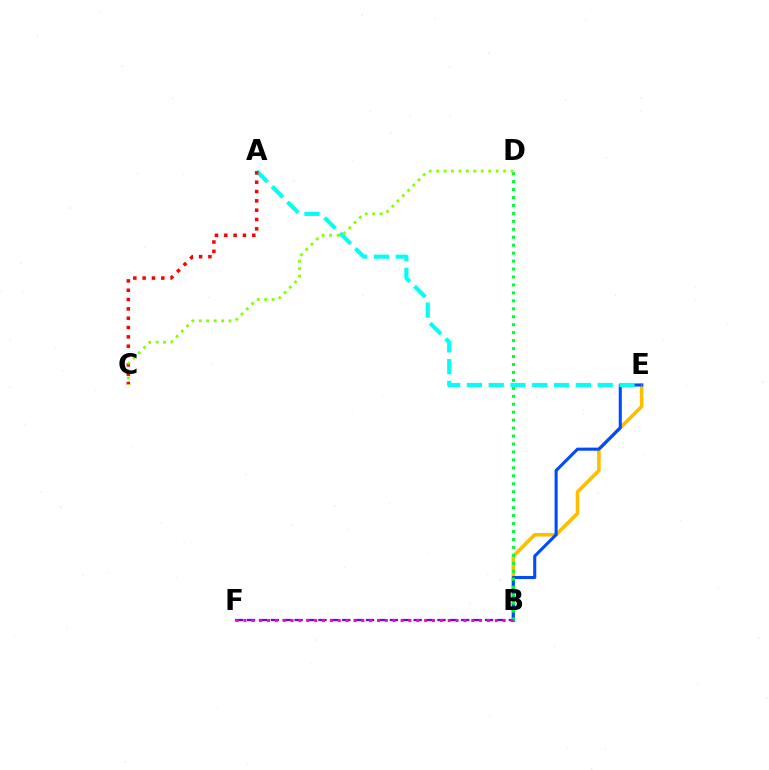{('B', 'E'): [{'color': '#ffbd00', 'line_style': 'solid', 'thickness': 2.58}, {'color': '#004bff', 'line_style': 'solid', 'thickness': 2.22}], ('B', 'D'): [{'color': '#00ff39', 'line_style': 'dotted', 'thickness': 2.16}], ('B', 'F'): [{'color': '#7200ff', 'line_style': 'dashed', 'thickness': 1.62}, {'color': '#ff00cf', 'line_style': 'dotted', 'thickness': 2.13}], ('A', 'E'): [{'color': '#00fff6', 'line_style': 'dashed', 'thickness': 2.96}], ('A', 'C'): [{'color': '#ff0000', 'line_style': 'dotted', 'thickness': 2.53}], ('C', 'D'): [{'color': '#84ff00', 'line_style': 'dotted', 'thickness': 2.02}]}